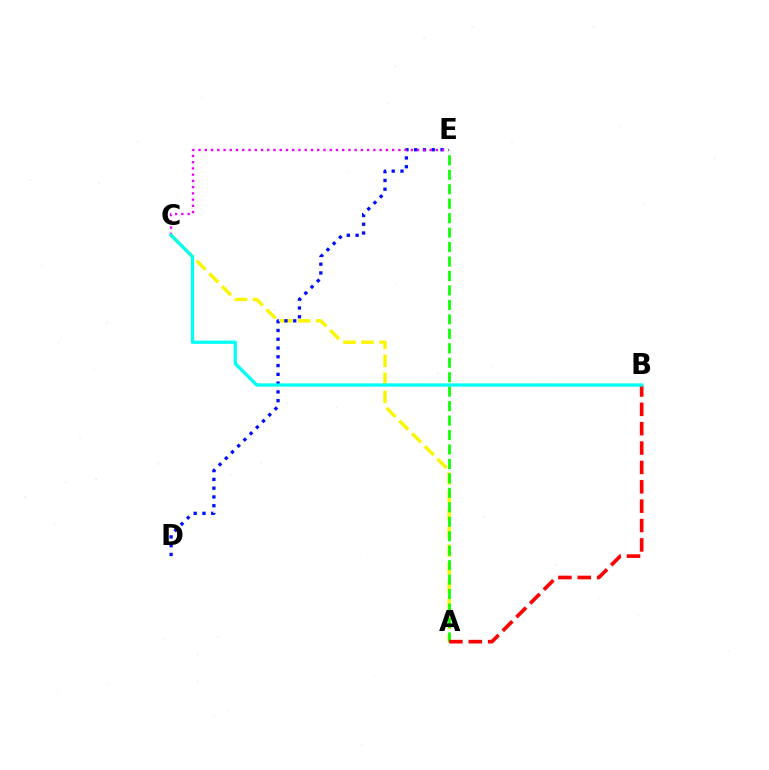{('A', 'C'): [{'color': '#fcf500', 'line_style': 'dashed', 'thickness': 2.45}], ('D', 'E'): [{'color': '#0010ff', 'line_style': 'dotted', 'thickness': 2.38}], ('C', 'E'): [{'color': '#ee00ff', 'line_style': 'dotted', 'thickness': 1.7}], ('A', 'E'): [{'color': '#08ff00', 'line_style': 'dashed', 'thickness': 1.96}], ('A', 'B'): [{'color': '#ff0000', 'line_style': 'dashed', 'thickness': 2.63}], ('B', 'C'): [{'color': '#00fff6', 'line_style': 'solid', 'thickness': 2.36}]}